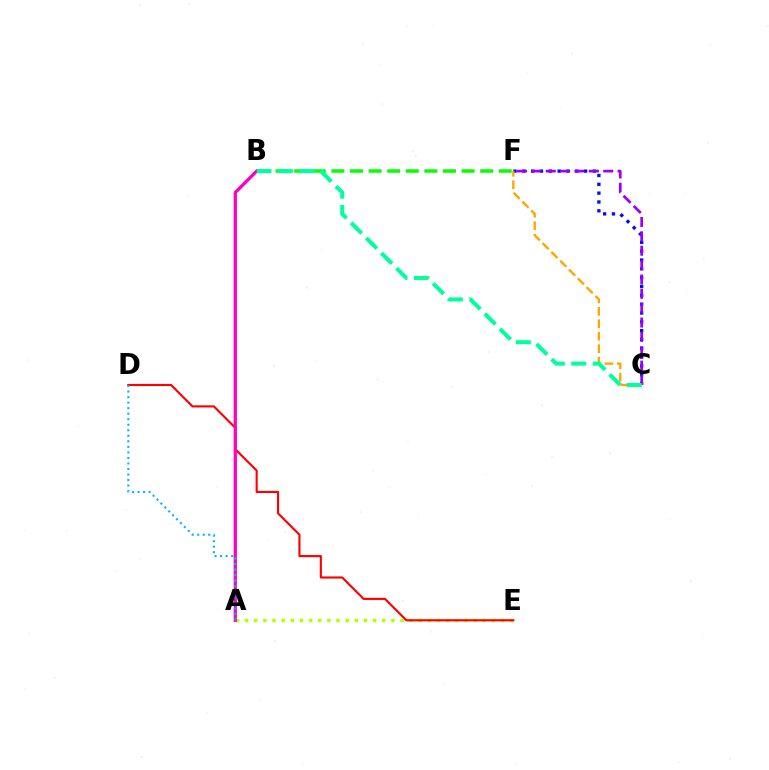{('A', 'E'): [{'color': '#b3ff00', 'line_style': 'dotted', 'thickness': 2.48}], ('D', 'E'): [{'color': '#ff0000', 'line_style': 'solid', 'thickness': 1.54}], ('C', 'F'): [{'color': '#0010ff', 'line_style': 'dotted', 'thickness': 2.4}, {'color': '#9b00ff', 'line_style': 'dashed', 'thickness': 1.95}, {'color': '#ffa500', 'line_style': 'dashed', 'thickness': 1.69}], ('A', 'B'): [{'color': '#ff00bd', 'line_style': 'solid', 'thickness': 2.34}], ('A', 'D'): [{'color': '#00b5ff', 'line_style': 'dotted', 'thickness': 1.5}], ('B', 'F'): [{'color': '#08ff00', 'line_style': 'dashed', 'thickness': 2.53}], ('B', 'C'): [{'color': '#00ff9d', 'line_style': 'dashed', 'thickness': 2.91}]}